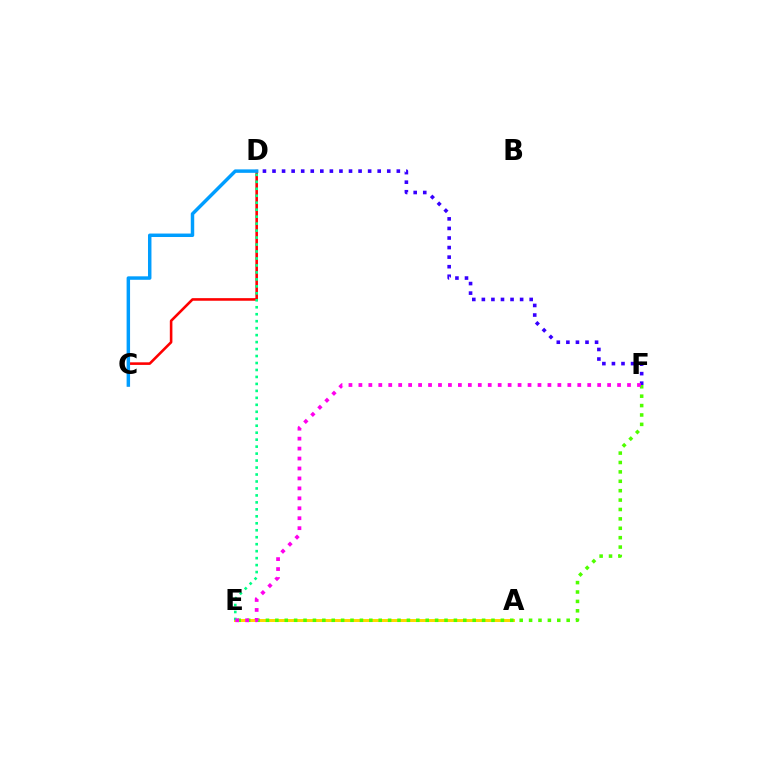{('D', 'F'): [{'color': '#3700ff', 'line_style': 'dotted', 'thickness': 2.6}], ('A', 'E'): [{'color': '#ffd500', 'line_style': 'solid', 'thickness': 2.15}], ('C', 'D'): [{'color': '#ff0000', 'line_style': 'solid', 'thickness': 1.87}, {'color': '#009eff', 'line_style': 'solid', 'thickness': 2.49}], ('D', 'E'): [{'color': '#00ff86', 'line_style': 'dotted', 'thickness': 1.89}], ('E', 'F'): [{'color': '#4fff00', 'line_style': 'dotted', 'thickness': 2.55}, {'color': '#ff00ed', 'line_style': 'dotted', 'thickness': 2.7}]}